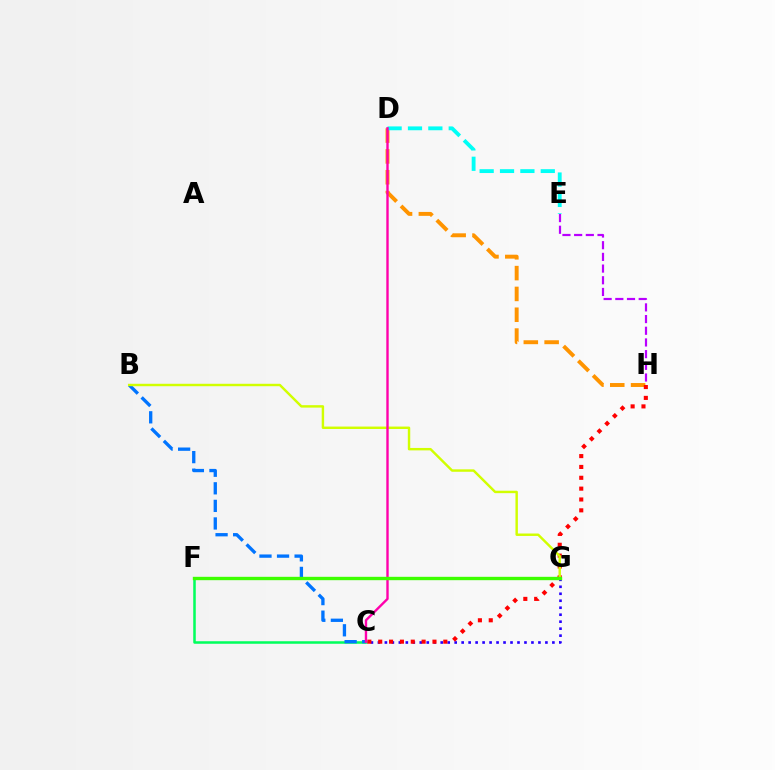{('C', 'F'): [{'color': '#00ff5c', 'line_style': 'solid', 'thickness': 1.82}], ('B', 'C'): [{'color': '#0074ff', 'line_style': 'dashed', 'thickness': 2.39}], ('D', 'H'): [{'color': '#ff9400', 'line_style': 'dashed', 'thickness': 2.83}], ('C', 'G'): [{'color': '#2500ff', 'line_style': 'dotted', 'thickness': 1.9}], ('E', 'H'): [{'color': '#b900ff', 'line_style': 'dashed', 'thickness': 1.59}], ('D', 'E'): [{'color': '#00fff6', 'line_style': 'dashed', 'thickness': 2.77}], ('C', 'H'): [{'color': '#ff0000', 'line_style': 'dotted', 'thickness': 2.95}], ('B', 'G'): [{'color': '#d1ff00', 'line_style': 'solid', 'thickness': 1.75}], ('C', 'D'): [{'color': '#ff00ac', 'line_style': 'solid', 'thickness': 1.72}], ('F', 'G'): [{'color': '#3dff00', 'line_style': 'solid', 'thickness': 2.43}]}